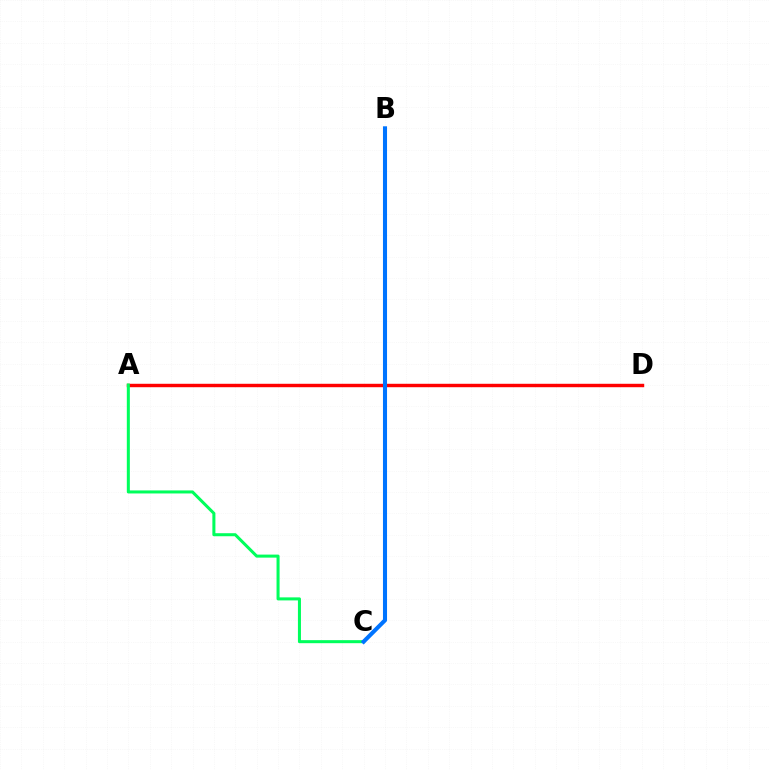{('B', 'C'): [{'color': '#b900ff', 'line_style': 'dotted', 'thickness': 1.81}, {'color': '#0074ff', 'line_style': 'solid', 'thickness': 2.93}], ('A', 'D'): [{'color': '#d1ff00', 'line_style': 'dashed', 'thickness': 2.07}, {'color': '#ff0000', 'line_style': 'solid', 'thickness': 2.47}], ('A', 'C'): [{'color': '#00ff5c', 'line_style': 'solid', 'thickness': 2.19}]}